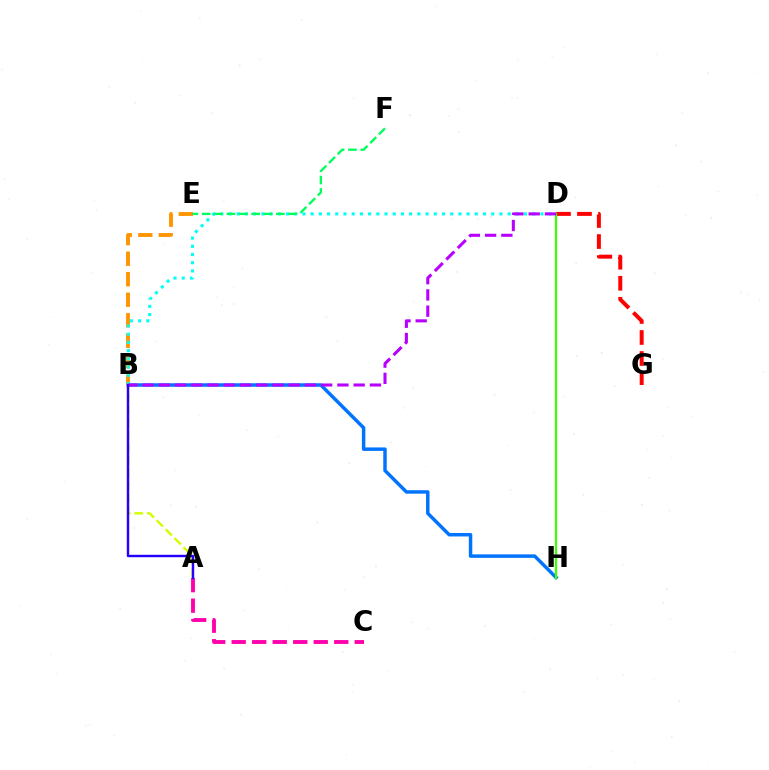{('A', 'B'): [{'color': '#d1ff00', 'line_style': 'dashed', 'thickness': 1.72}, {'color': '#2500ff', 'line_style': 'solid', 'thickness': 1.74}], ('A', 'C'): [{'color': '#ff00ac', 'line_style': 'dashed', 'thickness': 2.79}], ('B', 'H'): [{'color': '#0074ff', 'line_style': 'solid', 'thickness': 2.49}], ('B', 'E'): [{'color': '#ff9400', 'line_style': 'dashed', 'thickness': 2.79}], ('D', 'G'): [{'color': '#ff0000', 'line_style': 'dashed', 'thickness': 2.86}], ('B', 'D'): [{'color': '#00fff6', 'line_style': 'dotted', 'thickness': 2.23}, {'color': '#b900ff', 'line_style': 'dashed', 'thickness': 2.21}], ('D', 'H'): [{'color': '#3dff00', 'line_style': 'solid', 'thickness': 1.6}], ('E', 'F'): [{'color': '#00ff5c', 'line_style': 'dashed', 'thickness': 1.68}]}